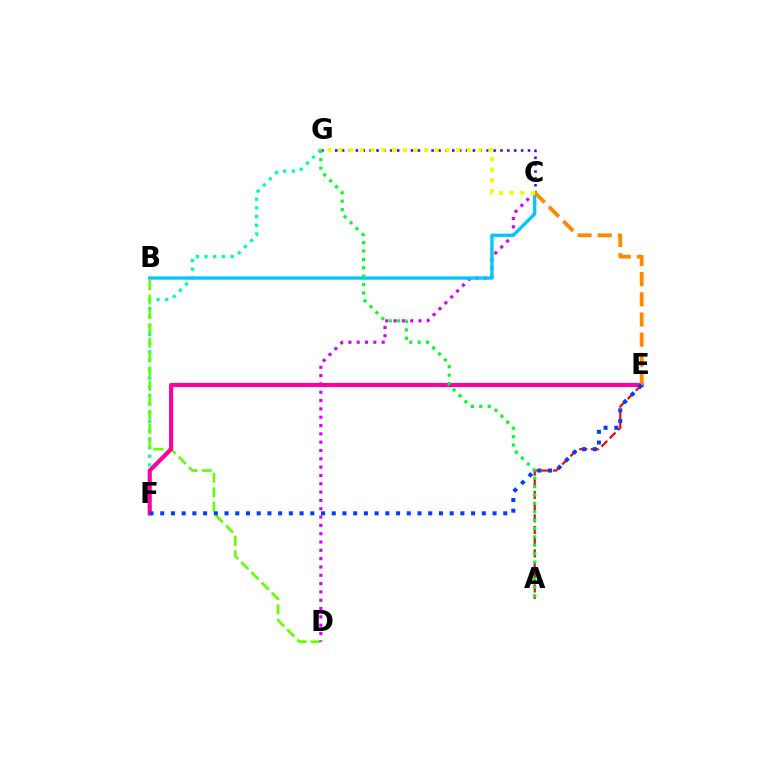{('F', 'G'): [{'color': '#00ffaf', 'line_style': 'dotted', 'thickness': 2.36}], ('A', 'E'): [{'color': '#ff0000', 'line_style': 'dashed', 'thickness': 1.59}], ('C', 'G'): [{'color': '#4f00ff', 'line_style': 'dotted', 'thickness': 1.87}, {'color': '#eeff00', 'line_style': 'dotted', 'thickness': 2.91}], ('B', 'D'): [{'color': '#66ff00', 'line_style': 'dashed', 'thickness': 1.95}], ('C', 'D'): [{'color': '#d600ff', 'line_style': 'dotted', 'thickness': 2.26}], ('E', 'F'): [{'color': '#ff00a0', 'line_style': 'solid', 'thickness': 2.97}, {'color': '#003fff', 'line_style': 'dotted', 'thickness': 2.91}], ('B', 'C'): [{'color': '#00c7ff', 'line_style': 'solid', 'thickness': 2.38}], ('A', 'G'): [{'color': '#00ff27', 'line_style': 'dotted', 'thickness': 2.28}], ('C', 'E'): [{'color': '#ff8800', 'line_style': 'dashed', 'thickness': 2.74}]}